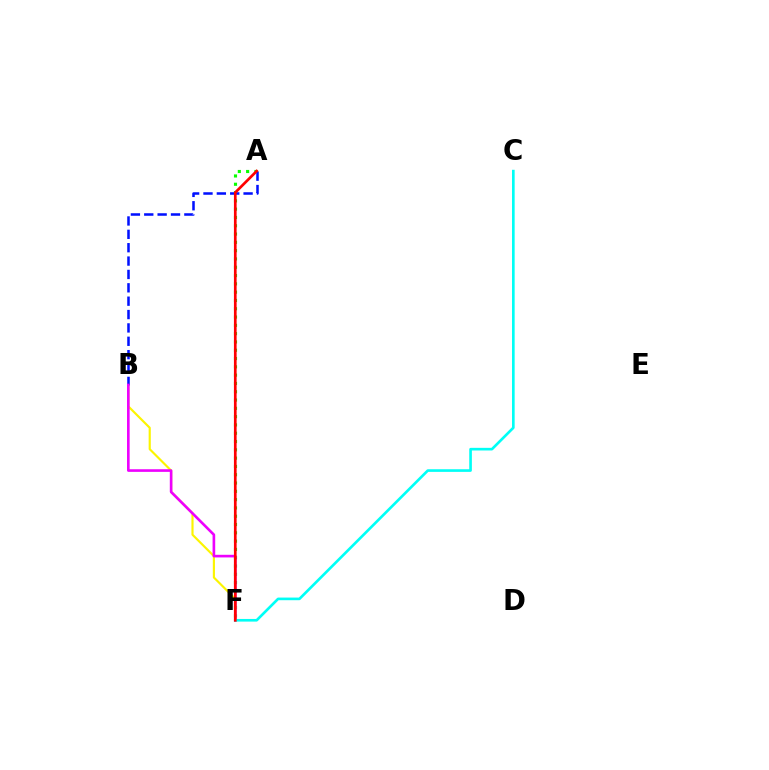{('A', 'F'): [{'color': '#08ff00', 'line_style': 'dotted', 'thickness': 2.25}, {'color': '#ff0000', 'line_style': 'solid', 'thickness': 1.93}], ('B', 'F'): [{'color': '#fcf500', 'line_style': 'solid', 'thickness': 1.55}, {'color': '#ee00ff', 'line_style': 'solid', 'thickness': 1.9}], ('A', 'B'): [{'color': '#0010ff', 'line_style': 'dashed', 'thickness': 1.82}], ('C', 'F'): [{'color': '#00fff6', 'line_style': 'solid', 'thickness': 1.91}]}